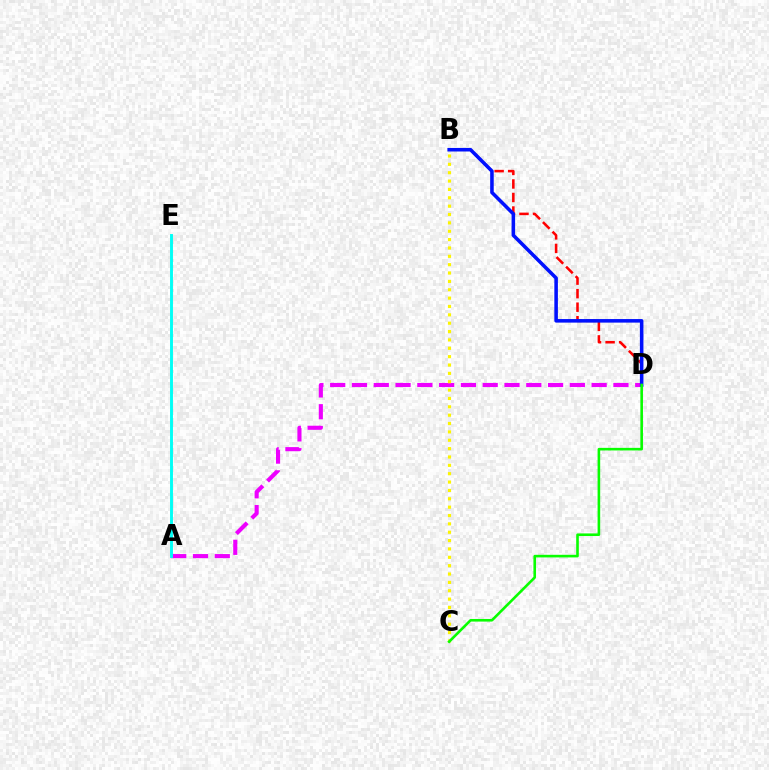{('A', 'D'): [{'color': '#ee00ff', 'line_style': 'dashed', 'thickness': 2.96}], ('B', 'D'): [{'color': '#ff0000', 'line_style': 'dashed', 'thickness': 1.84}, {'color': '#0010ff', 'line_style': 'solid', 'thickness': 2.56}], ('B', 'C'): [{'color': '#fcf500', 'line_style': 'dotted', 'thickness': 2.27}], ('A', 'E'): [{'color': '#00fff6', 'line_style': 'solid', 'thickness': 2.09}], ('C', 'D'): [{'color': '#08ff00', 'line_style': 'solid', 'thickness': 1.88}]}